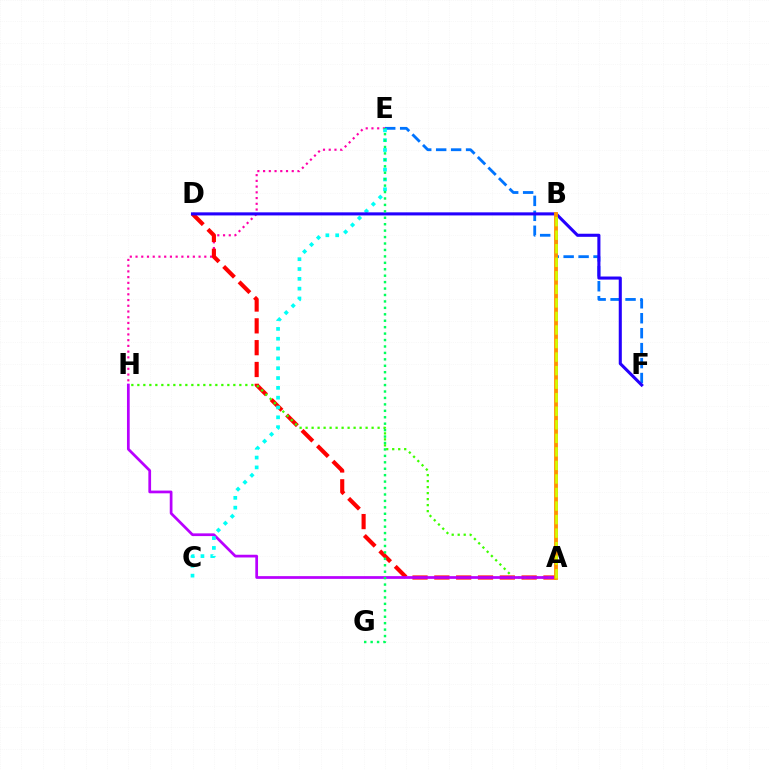{('E', 'H'): [{'color': '#ff00ac', 'line_style': 'dotted', 'thickness': 1.56}], ('A', 'D'): [{'color': '#ff0000', 'line_style': 'dashed', 'thickness': 2.96}], ('A', 'H'): [{'color': '#3dff00', 'line_style': 'dotted', 'thickness': 1.63}, {'color': '#b900ff', 'line_style': 'solid', 'thickness': 1.96}], ('E', 'F'): [{'color': '#0074ff', 'line_style': 'dashed', 'thickness': 2.03}], ('C', 'E'): [{'color': '#00fff6', 'line_style': 'dotted', 'thickness': 2.67}], ('D', 'F'): [{'color': '#2500ff', 'line_style': 'solid', 'thickness': 2.22}], ('A', 'B'): [{'color': '#ff9400', 'line_style': 'solid', 'thickness': 2.77}, {'color': '#d1ff00', 'line_style': 'dashed', 'thickness': 1.84}], ('E', 'G'): [{'color': '#00ff5c', 'line_style': 'dotted', 'thickness': 1.75}]}